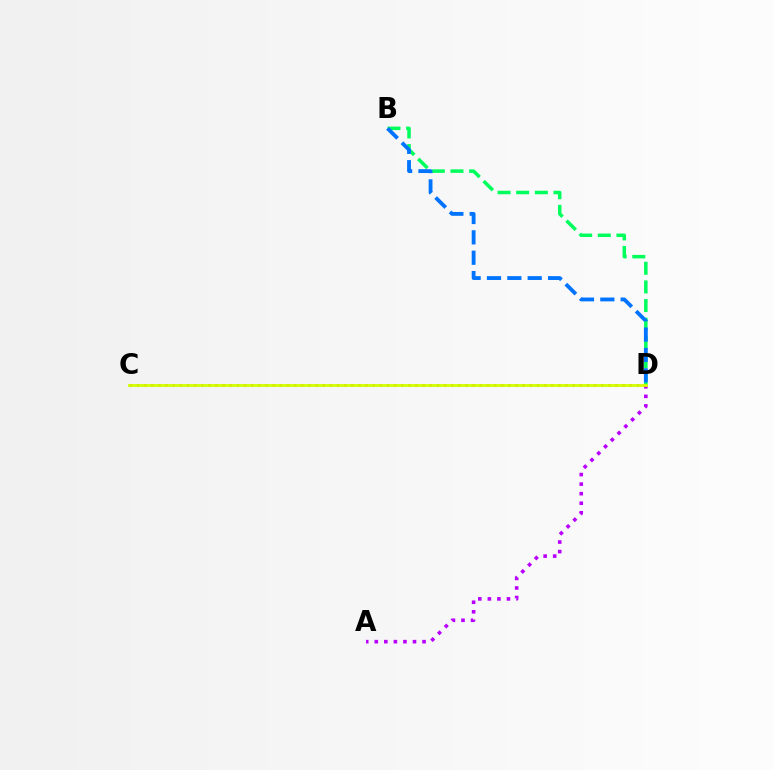{('A', 'D'): [{'color': '#b900ff', 'line_style': 'dotted', 'thickness': 2.6}], ('C', 'D'): [{'color': '#ff0000', 'line_style': 'dotted', 'thickness': 1.94}, {'color': '#d1ff00', 'line_style': 'solid', 'thickness': 2.0}], ('B', 'D'): [{'color': '#00ff5c', 'line_style': 'dashed', 'thickness': 2.53}, {'color': '#0074ff', 'line_style': 'dashed', 'thickness': 2.77}]}